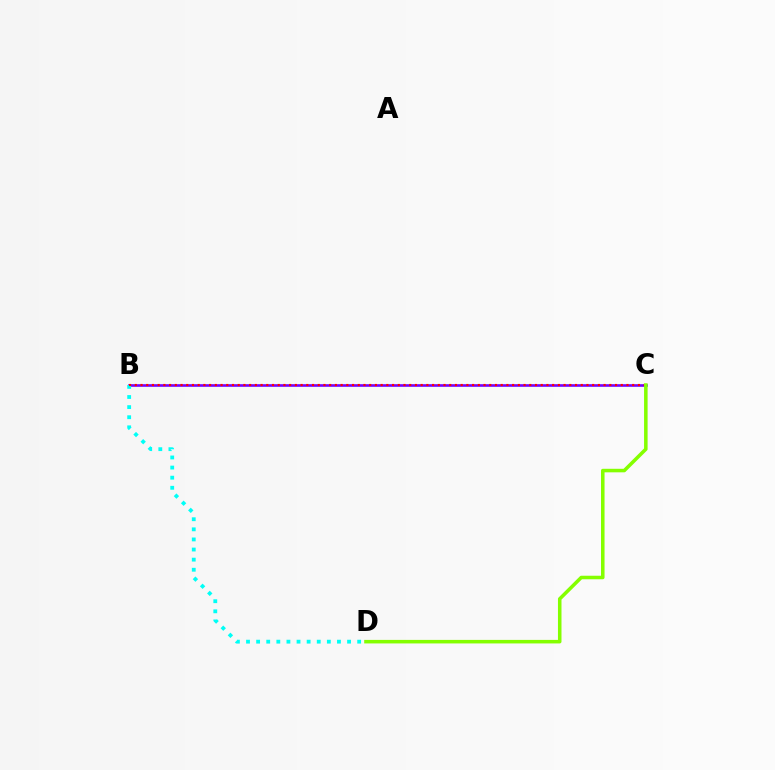{('B', 'C'): [{'color': '#7200ff', 'line_style': 'solid', 'thickness': 1.88}, {'color': '#ff0000', 'line_style': 'dotted', 'thickness': 1.55}], ('B', 'D'): [{'color': '#00fff6', 'line_style': 'dotted', 'thickness': 2.75}], ('C', 'D'): [{'color': '#84ff00', 'line_style': 'solid', 'thickness': 2.54}]}